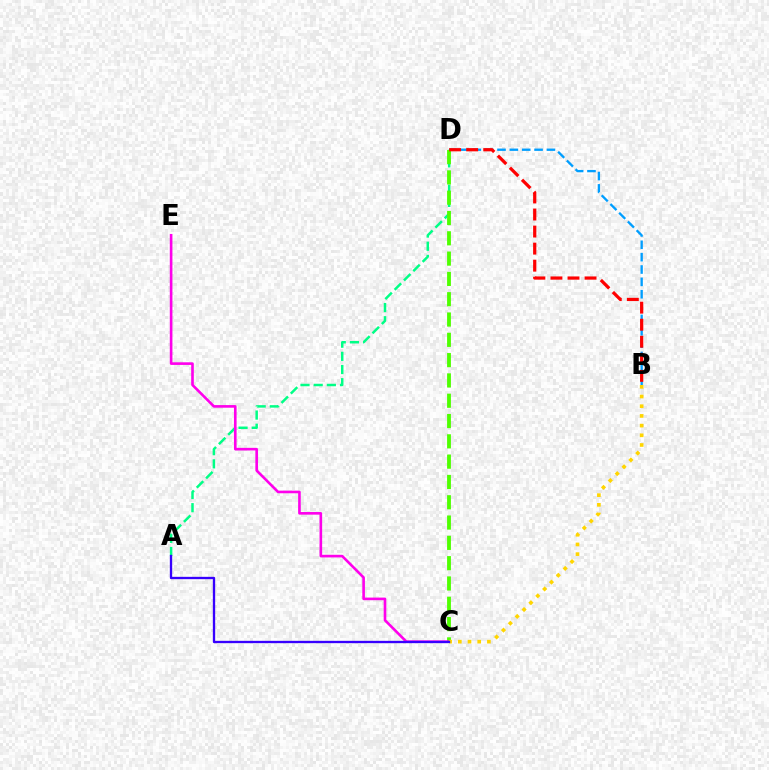{('B', 'D'): [{'color': '#009eff', 'line_style': 'dashed', 'thickness': 1.68}, {'color': '#ff0000', 'line_style': 'dashed', 'thickness': 2.32}], ('A', 'D'): [{'color': '#00ff86', 'line_style': 'dashed', 'thickness': 1.79}], ('C', 'D'): [{'color': '#4fff00', 'line_style': 'dashed', 'thickness': 2.76}], ('C', 'E'): [{'color': '#ff00ed', 'line_style': 'solid', 'thickness': 1.89}], ('B', 'C'): [{'color': '#ffd500', 'line_style': 'dotted', 'thickness': 2.63}], ('A', 'C'): [{'color': '#3700ff', 'line_style': 'solid', 'thickness': 1.67}]}